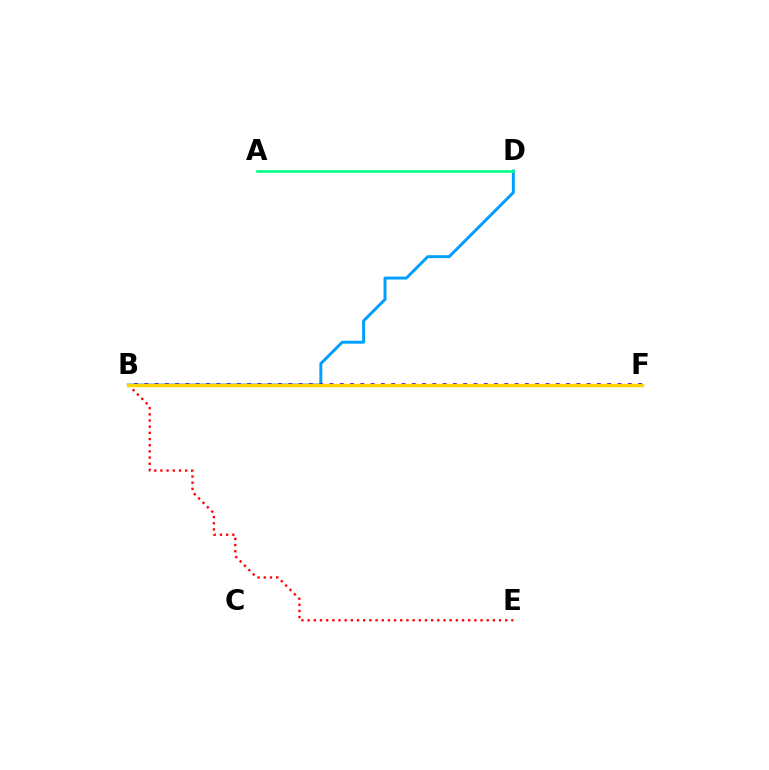{('B', 'D'): [{'color': '#009eff', 'line_style': 'solid', 'thickness': 2.11}], ('B', 'E'): [{'color': '#ff0000', 'line_style': 'dotted', 'thickness': 1.68}], ('B', 'F'): [{'color': '#3700ff', 'line_style': 'dotted', 'thickness': 2.79}, {'color': '#4fff00', 'line_style': 'solid', 'thickness': 2.07}, {'color': '#ff00ed', 'line_style': 'solid', 'thickness': 1.97}, {'color': '#ffd500', 'line_style': 'solid', 'thickness': 2.46}], ('A', 'D'): [{'color': '#00ff86', 'line_style': 'solid', 'thickness': 1.89}]}